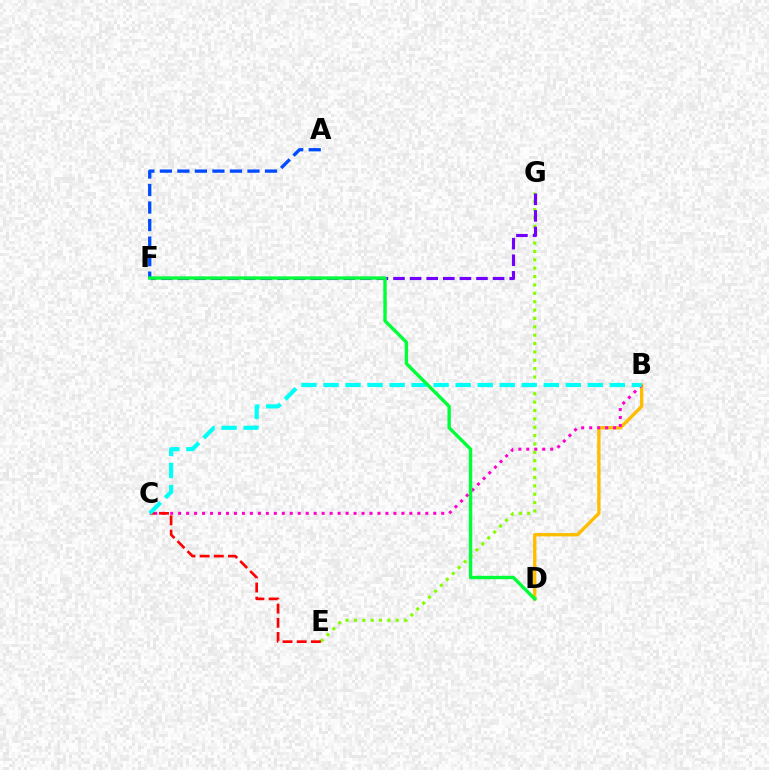{('B', 'D'): [{'color': '#ffbd00', 'line_style': 'solid', 'thickness': 2.41}], ('E', 'G'): [{'color': '#84ff00', 'line_style': 'dotted', 'thickness': 2.27}], ('B', 'C'): [{'color': '#ff00cf', 'line_style': 'dotted', 'thickness': 2.17}, {'color': '#00fff6', 'line_style': 'dashed', 'thickness': 2.99}], ('C', 'E'): [{'color': '#ff0000', 'line_style': 'dashed', 'thickness': 1.93}], ('A', 'F'): [{'color': '#004bff', 'line_style': 'dashed', 'thickness': 2.38}], ('F', 'G'): [{'color': '#7200ff', 'line_style': 'dashed', 'thickness': 2.25}], ('D', 'F'): [{'color': '#00ff39', 'line_style': 'solid', 'thickness': 2.43}]}